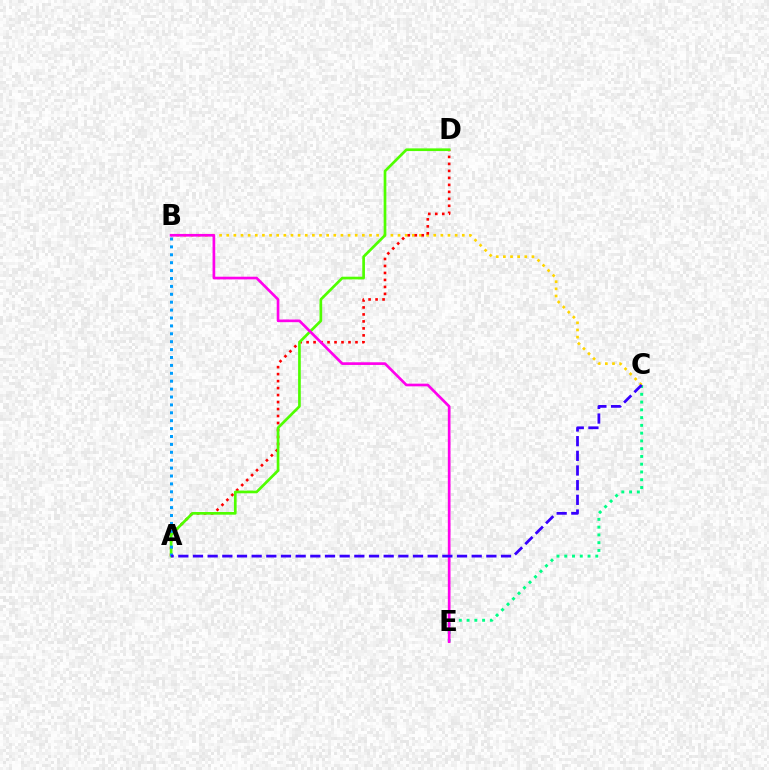{('B', 'C'): [{'color': '#ffd500', 'line_style': 'dotted', 'thickness': 1.94}], ('A', 'D'): [{'color': '#ff0000', 'line_style': 'dotted', 'thickness': 1.9}, {'color': '#4fff00', 'line_style': 'solid', 'thickness': 1.94}], ('A', 'B'): [{'color': '#009eff', 'line_style': 'dotted', 'thickness': 2.15}], ('C', 'E'): [{'color': '#00ff86', 'line_style': 'dotted', 'thickness': 2.11}], ('B', 'E'): [{'color': '#ff00ed', 'line_style': 'solid', 'thickness': 1.93}], ('A', 'C'): [{'color': '#3700ff', 'line_style': 'dashed', 'thickness': 1.99}]}